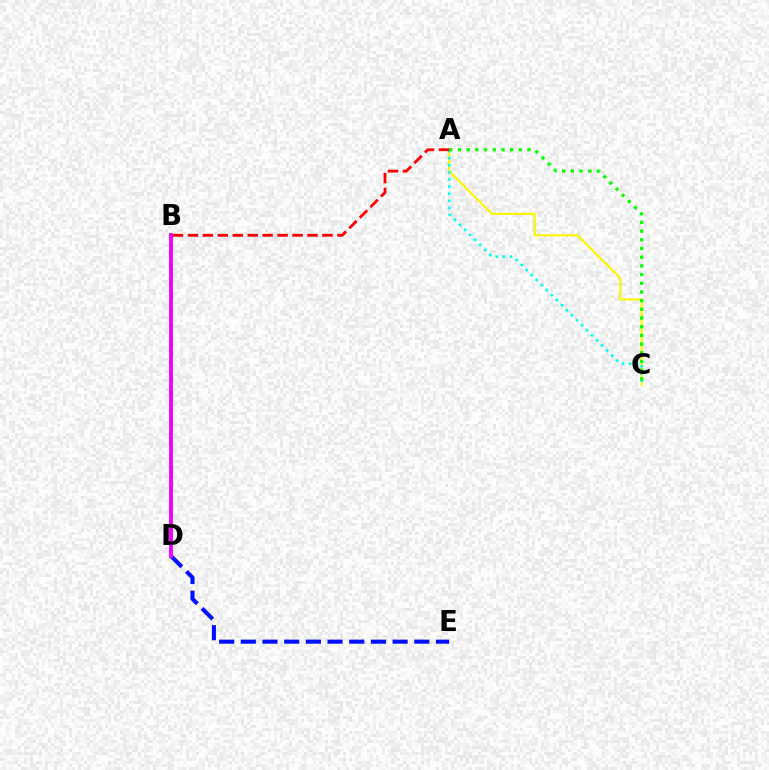{('D', 'E'): [{'color': '#0010ff', 'line_style': 'dashed', 'thickness': 2.95}], ('A', 'C'): [{'color': '#fcf500', 'line_style': 'solid', 'thickness': 1.53}, {'color': '#00fff6', 'line_style': 'dotted', 'thickness': 1.93}, {'color': '#08ff00', 'line_style': 'dotted', 'thickness': 2.36}], ('B', 'D'): [{'color': '#ee00ff', 'line_style': 'solid', 'thickness': 2.78}], ('A', 'B'): [{'color': '#ff0000', 'line_style': 'dashed', 'thickness': 2.03}]}